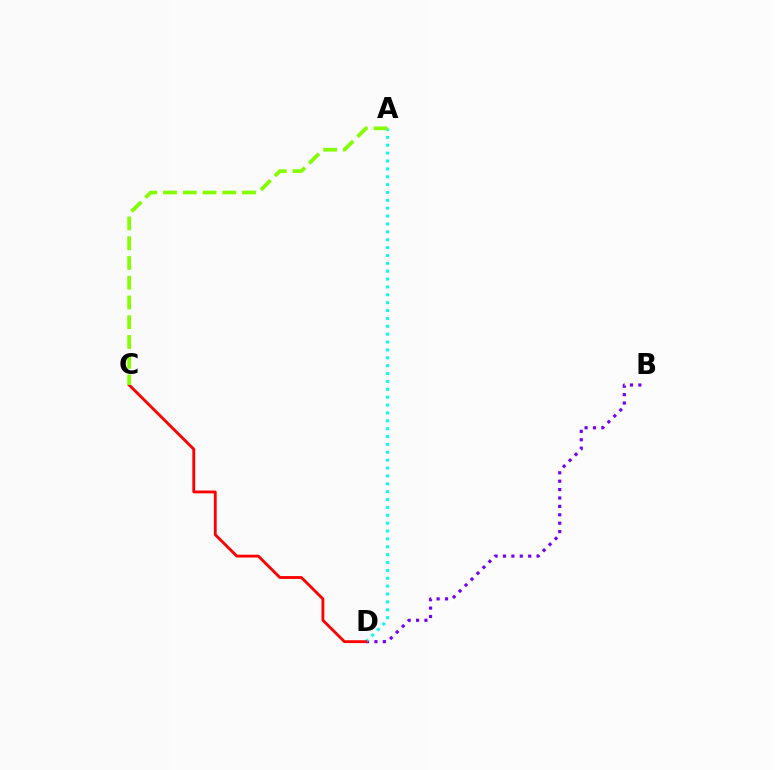{('B', 'D'): [{'color': '#7200ff', 'line_style': 'dotted', 'thickness': 2.28}], ('A', 'D'): [{'color': '#00fff6', 'line_style': 'dotted', 'thickness': 2.14}], ('C', 'D'): [{'color': '#ff0000', 'line_style': 'solid', 'thickness': 2.04}], ('A', 'C'): [{'color': '#84ff00', 'line_style': 'dashed', 'thickness': 2.68}]}